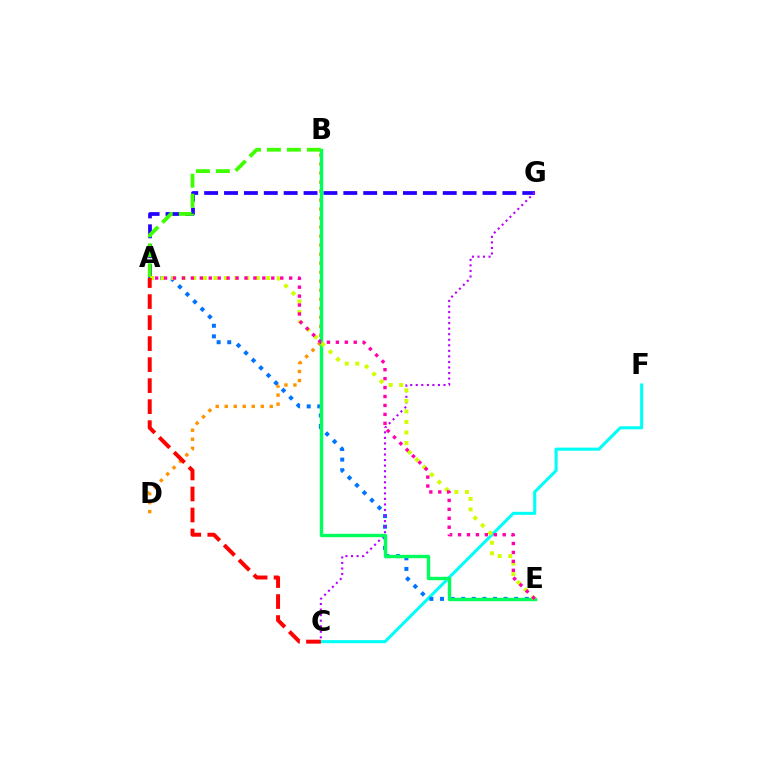{('C', 'F'): [{'color': '#00fff6', 'line_style': 'solid', 'thickness': 2.22}], ('A', 'G'): [{'color': '#2500ff', 'line_style': 'dashed', 'thickness': 2.7}], ('B', 'D'): [{'color': '#ff9400', 'line_style': 'dotted', 'thickness': 2.45}], ('A', 'E'): [{'color': '#0074ff', 'line_style': 'dotted', 'thickness': 2.88}, {'color': '#d1ff00', 'line_style': 'dotted', 'thickness': 2.87}, {'color': '#ff00ac', 'line_style': 'dotted', 'thickness': 2.43}], ('C', 'G'): [{'color': '#b900ff', 'line_style': 'dotted', 'thickness': 1.51}], ('B', 'E'): [{'color': '#00ff5c', 'line_style': 'solid', 'thickness': 2.44}], ('A', 'B'): [{'color': '#3dff00', 'line_style': 'dashed', 'thickness': 2.71}], ('A', 'C'): [{'color': '#ff0000', 'line_style': 'dashed', 'thickness': 2.85}]}